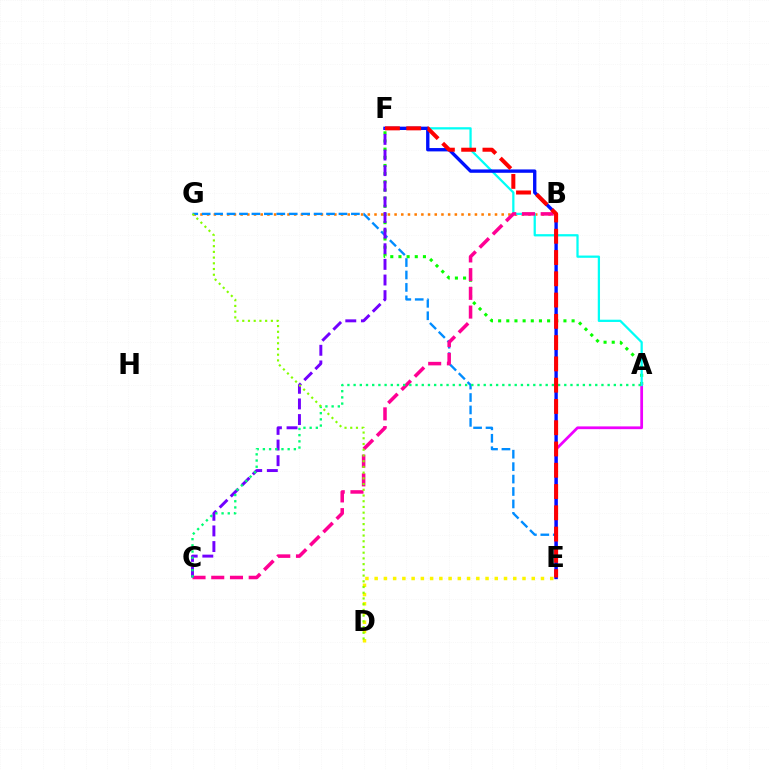{('A', 'F'): [{'color': '#08ff00', 'line_style': 'dotted', 'thickness': 2.22}, {'color': '#00fff6', 'line_style': 'solid', 'thickness': 1.62}], ('B', 'G'): [{'color': '#ff7c00', 'line_style': 'dotted', 'thickness': 1.82}], ('A', 'E'): [{'color': '#ee00ff', 'line_style': 'solid', 'thickness': 1.98}], ('E', 'G'): [{'color': '#008cff', 'line_style': 'dashed', 'thickness': 1.69}], ('D', 'E'): [{'color': '#fcf500', 'line_style': 'dotted', 'thickness': 2.51}], ('B', 'C'): [{'color': '#ff0094', 'line_style': 'dashed', 'thickness': 2.54}], ('E', 'F'): [{'color': '#0010ff', 'line_style': 'solid', 'thickness': 2.42}, {'color': '#ff0000', 'line_style': 'dashed', 'thickness': 2.89}], ('C', 'F'): [{'color': '#7200ff', 'line_style': 'dashed', 'thickness': 2.12}], ('A', 'C'): [{'color': '#00ff74', 'line_style': 'dotted', 'thickness': 1.68}], ('D', 'G'): [{'color': '#84ff00', 'line_style': 'dotted', 'thickness': 1.55}]}